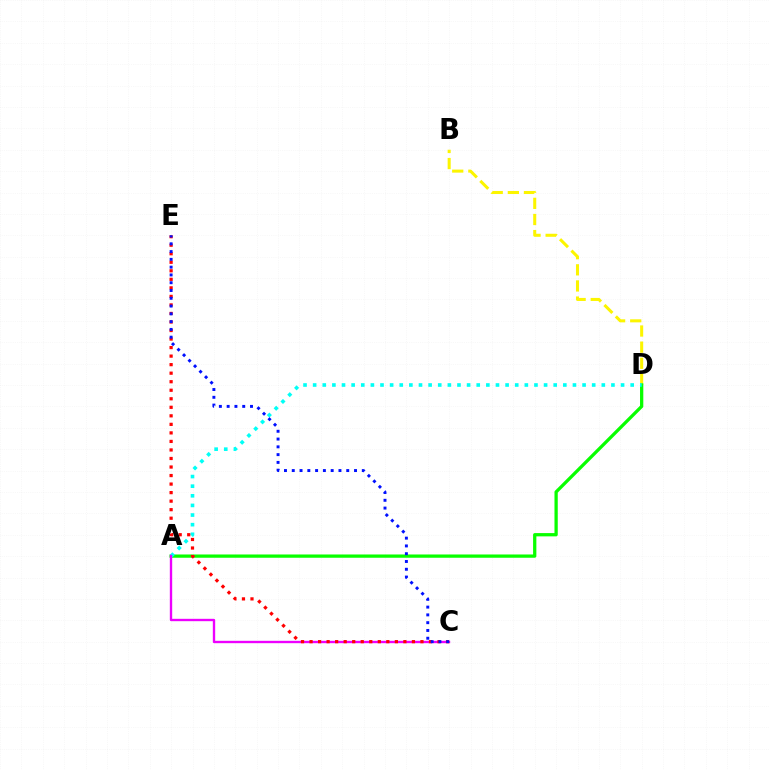{('B', 'D'): [{'color': '#fcf500', 'line_style': 'dashed', 'thickness': 2.19}], ('A', 'D'): [{'color': '#08ff00', 'line_style': 'solid', 'thickness': 2.36}, {'color': '#00fff6', 'line_style': 'dotted', 'thickness': 2.61}], ('A', 'C'): [{'color': '#ee00ff', 'line_style': 'solid', 'thickness': 1.7}], ('C', 'E'): [{'color': '#ff0000', 'line_style': 'dotted', 'thickness': 2.32}, {'color': '#0010ff', 'line_style': 'dotted', 'thickness': 2.11}]}